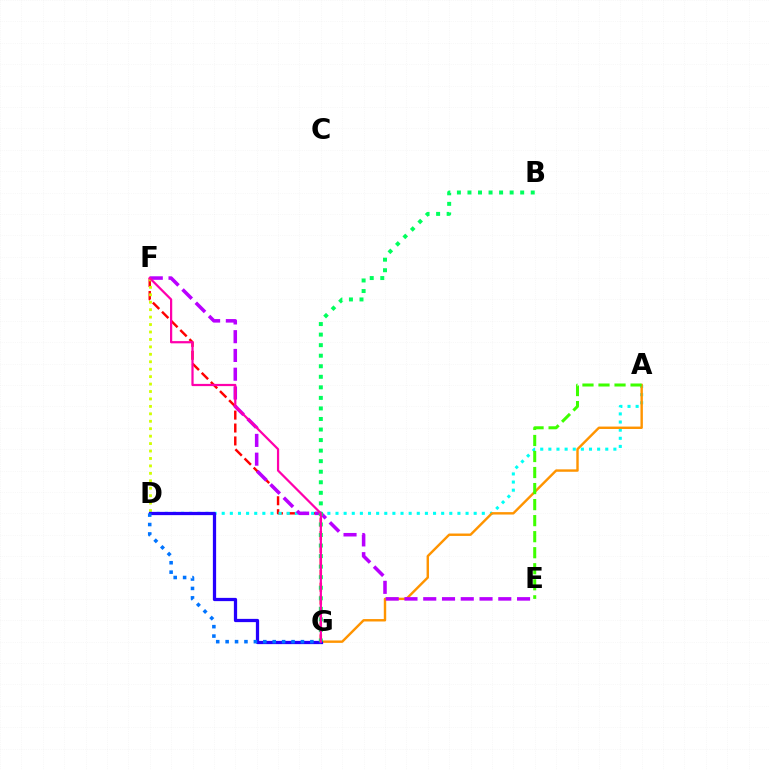{('F', 'G'): [{'color': '#ff0000', 'line_style': 'dashed', 'thickness': 1.76}, {'color': '#ff00ac', 'line_style': 'solid', 'thickness': 1.6}], ('D', 'F'): [{'color': '#d1ff00', 'line_style': 'dotted', 'thickness': 2.02}], ('A', 'D'): [{'color': '#00fff6', 'line_style': 'dotted', 'thickness': 2.21}], ('A', 'G'): [{'color': '#ff9400', 'line_style': 'solid', 'thickness': 1.74}], ('D', 'G'): [{'color': '#2500ff', 'line_style': 'solid', 'thickness': 2.34}, {'color': '#0074ff', 'line_style': 'dotted', 'thickness': 2.56}], ('E', 'F'): [{'color': '#b900ff', 'line_style': 'dashed', 'thickness': 2.55}], ('B', 'G'): [{'color': '#00ff5c', 'line_style': 'dotted', 'thickness': 2.87}], ('A', 'E'): [{'color': '#3dff00', 'line_style': 'dashed', 'thickness': 2.18}]}